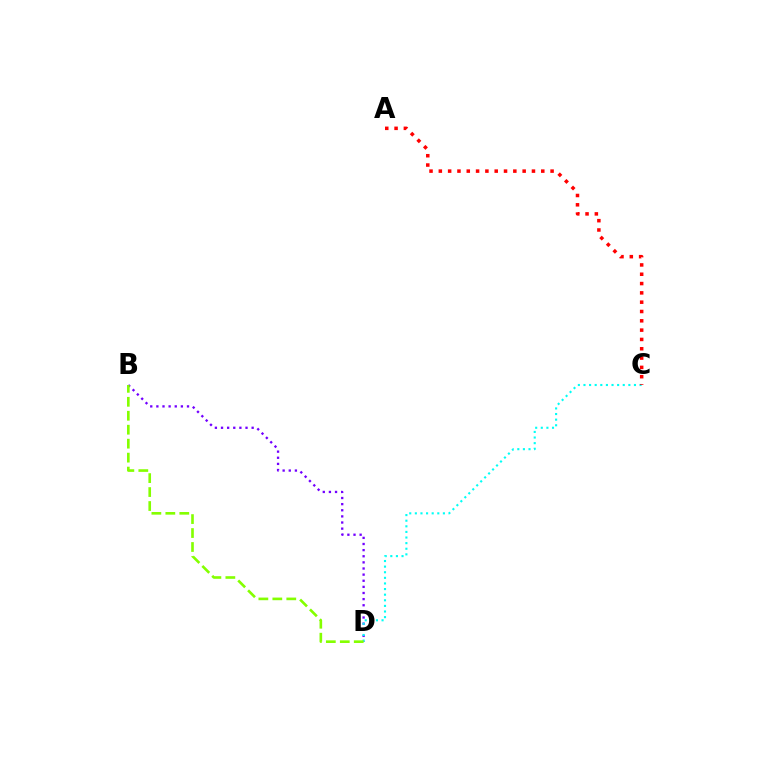{('B', 'D'): [{'color': '#7200ff', 'line_style': 'dotted', 'thickness': 1.66}, {'color': '#84ff00', 'line_style': 'dashed', 'thickness': 1.9}], ('C', 'D'): [{'color': '#00fff6', 'line_style': 'dotted', 'thickness': 1.52}], ('A', 'C'): [{'color': '#ff0000', 'line_style': 'dotted', 'thickness': 2.53}]}